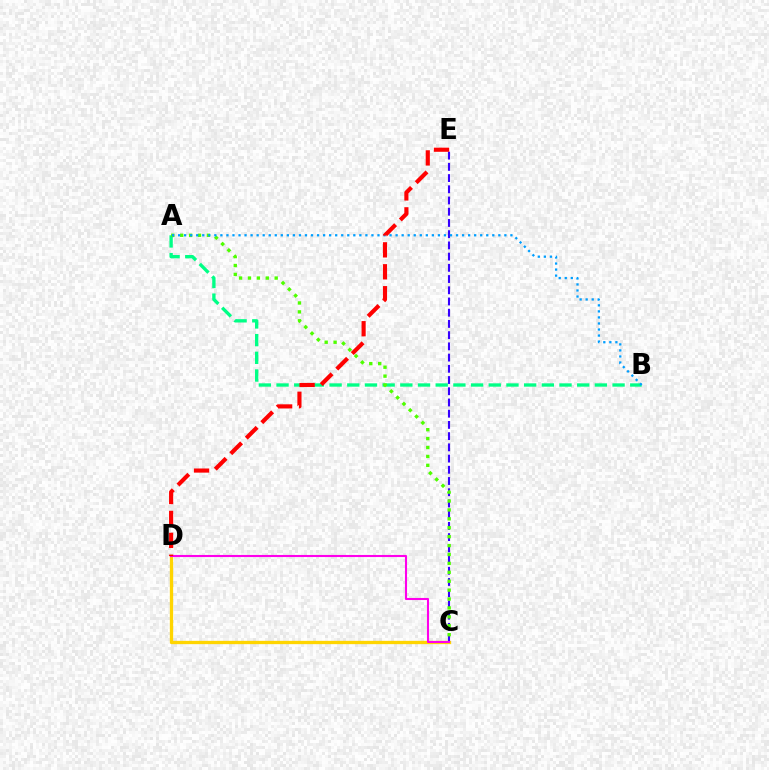{('C', 'D'): [{'color': '#ffd500', 'line_style': 'solid', 'thickness': 2.38}, {'color': '#ff00ed', 'line_style': 'solid', 'thickness': 1.51}], ('C', 'E'): [{'color': '#3700ff', 'line_style': 'dashed', 'thickness': 1.52}], ('A', 'B'): [{'color': '#00ff86', 'line_style': 'dashed', 'thickness': 2.4}, {'color': '#009eff', 'line_style': 'dotted', 'thickness': 1.64}], ('A', 'C'): [{'color': '#4fff00', 'line_style': 'dotted', 'thickness': 2.42}], ('D', 'E'): [{'color': '#ff0000', 'line_style': 'dashed', 'thickness': 2.98}]}